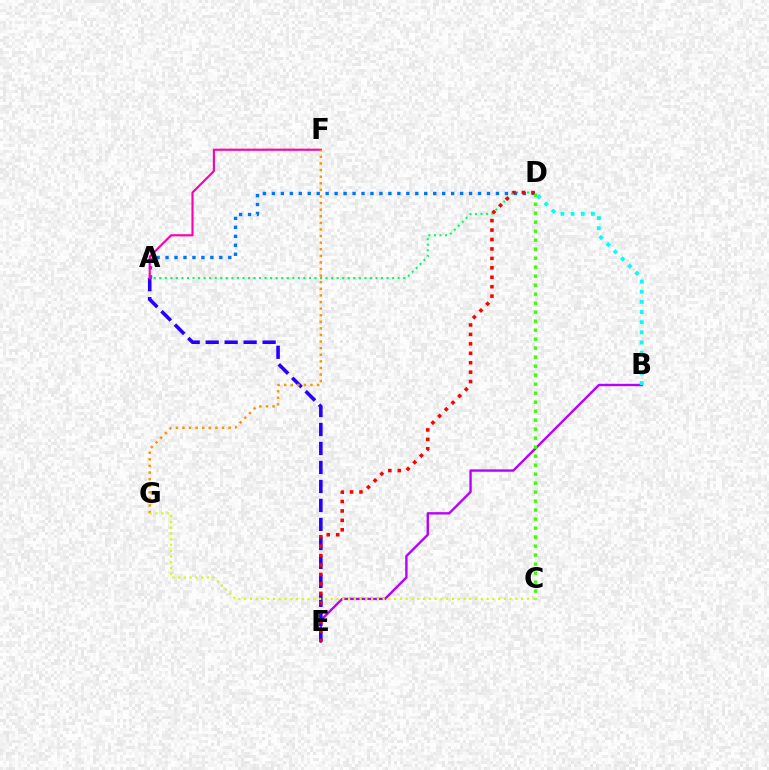{('A', 'D'): [{'color': '#00ff5c', 'line_style': 'dotted', 'thickness': 1.51}, {'color': '#0074ff', 'line_style': 'dotted', 'thickness': 2.44}], ('B', 'E'): [{'color': '#b900ff', 'line_style': 'solid', 'thickness': 1.72}], ('A', 'E'): [{'color': '#2500ff', 'line_style': 'dashed', 'thickness': 2.58}], ('C', 'D'): [{'color': '#3dff00', 'line_style': 'dotted', 'thickness': 2.44}], ('A', 'F'): [{'color': '#ff00ac', 'line_style': 'solid', 'thickness': 1.54}], ('F', 'G'): [{'color': '#ff9400', 'line_style': 'dotted', 'thickness': 1.79}], ('D', 'E'): [{'color': '#ff0000', 'line_style': 'dotted', 'thickness': 2.56}], ('B', 'D'): [{'color': '#00fff6', 'line_style': 'dotted', 'thickness': 2.76}], ('C', 'G'): [{'color': '#d1ff00', 'line_style': 'dotted', 'thickness': 1.57}]}